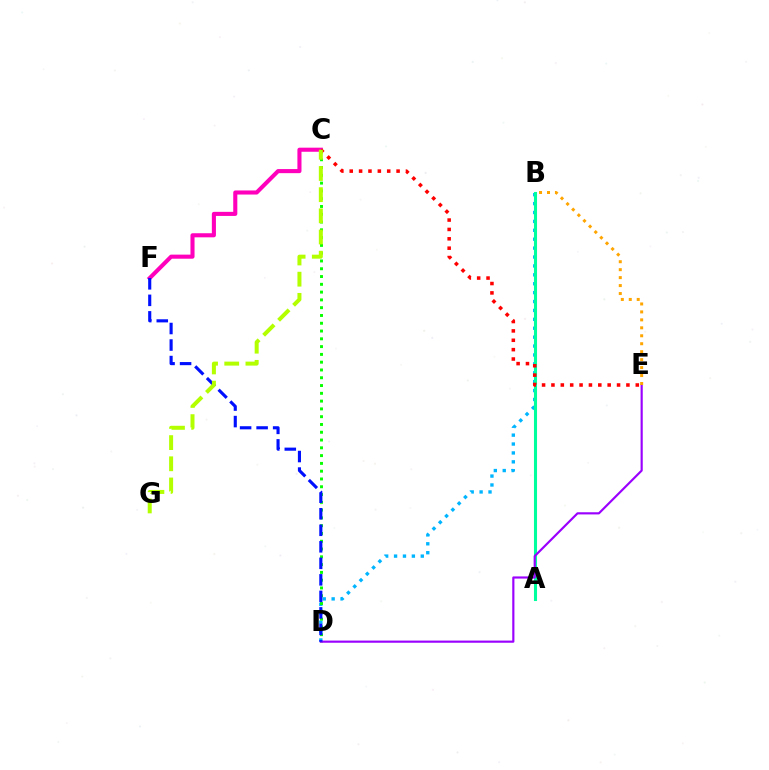{('B', 'D'): [{'color': '#00b5ff', 'line_style': 'dotted', 'thickness': 2.42}], ('A', 'B'): [{'color': '#00ff9d', 'line_style': 'solid', 'thickness': 2.22}], ('C', 'D'): [{'color': '#08ff00', 'line_style': 'dotted', 'thickness': 2.12}], ('C', 'F'): [{'color': '#ff00bd', 'line_style': 'solid', 'thickness': 2.94}], ('C', 'E'): [{'color': '#ff0000', 'line_style': 'dotted', 'thickness': 2.55}], ('D', 'E'): [{'color': '#9b00ff', 'line_style': 'solid', 'thickness': 1.56}], ('D', 'F'): [{'color': '#0010ff', 'line_style': 'dashed', 'thickness': 2.24}], ('C', 'G'): [{'color': '#b3ff00', 'line_style': 'dashed', 'thickness': 2.88}], ('B', 'E'): [{'color': '#ffa500', 'line_style': 'dotted', 'thickness': 2.16}]}